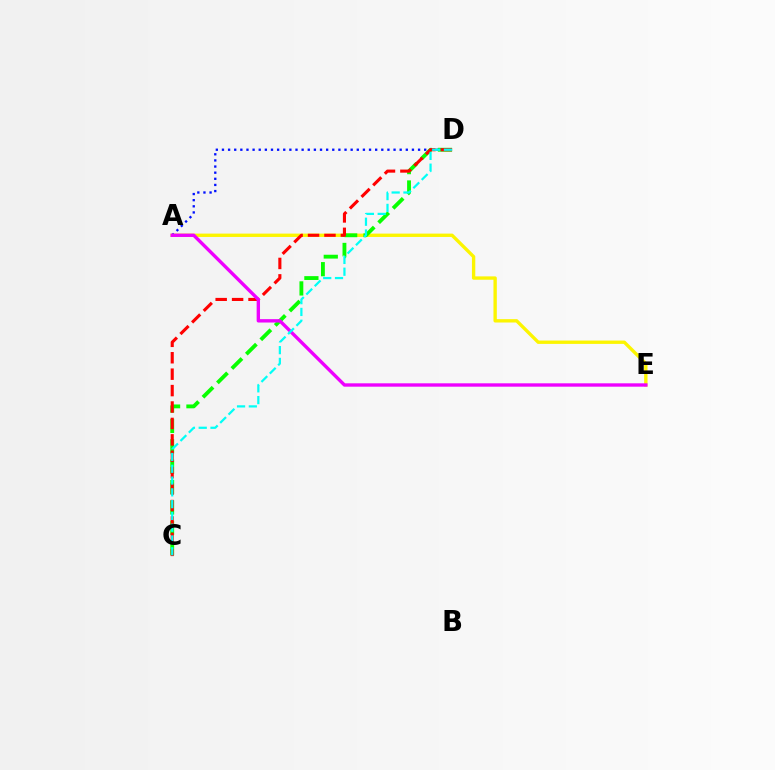{('A', 'E'): [{'color': '#fcf500', 'line_style': 'solid', 'thickness': 2.42}, {'color': '#ee00ff', 'line_style': 'solid', 'thickness': 2.42}], ('A', 'D'): [{'color': '#0010ff', 'line_style': 'dotted', 'thickness': 1.67}], ('C', 'D'): [{'color': '#08ff00', 'line_style': 'dashed', 'thickness': 2.77}, {'color': '#ff0000', 'line_style': 'dashed', 'thickness': 2.23}, {'color': '#00fff6', 'line_style': 'dashed', 'thickness': 1.6}]}